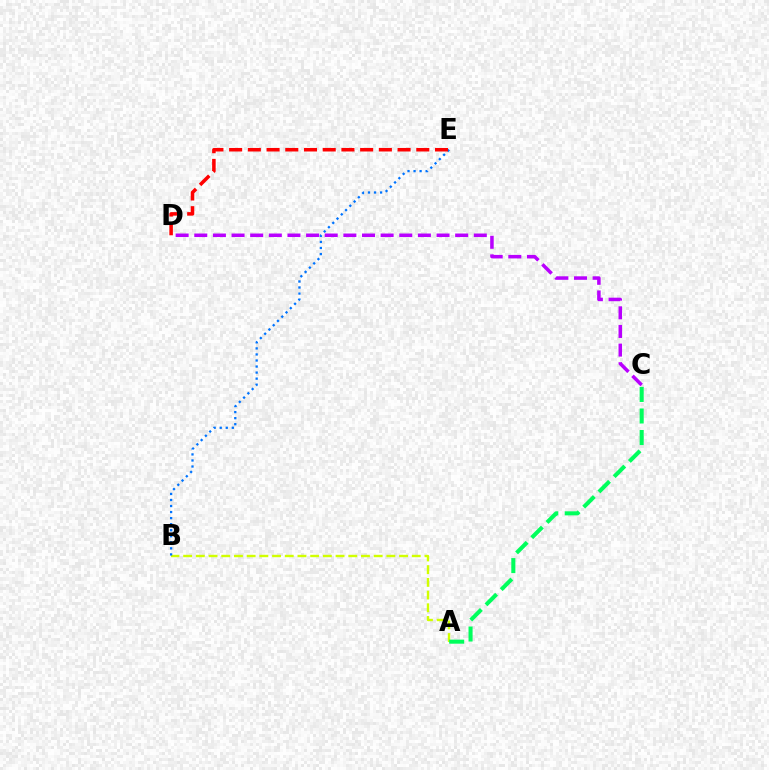{('A', 'B'): [{'color': '#d1ff00', 'line_style': 'dashed', 'thickness': 1.73}], ('A', 'C'): [{'color': '#00ff5c', 'line_style': 'dashed', 'thickness': 2.92}], ('B', 'E'): [{'color': '#0074ff', 'line_style': 'dotted', 'thickness': 1.64}], ('C', 'D'): [{'color': '#b900ff', 'line_style': 'dashed', 'thickness': 2.53}], ('D', 'E'): [{'color': '#ff0000', 'line_style': 'dashed', 'thickness': 2.54}]}